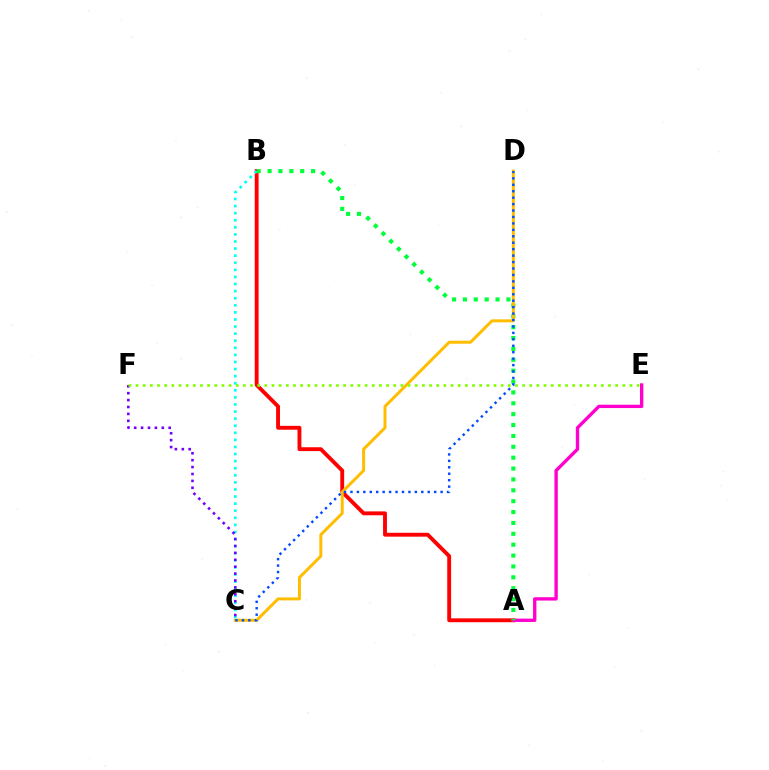{('A', 'B'): [{'color': '#ff0000', 'line_style': 'solid', 'thickness': 2.78}, {'color': '#00ff39', 'line_style': 'dotted', 'thickness': 2.95}], ('B', 'C'): [{'color': '#00fff6', 'line_style': 'dotted', 'thickness': 1.92}], ('A', 'E'): [{'color': '#ff00cf', 'line_style': 'solid', 'thickness': 2.41}], ('C', 'D'): [{'color': '#ffbd00', 'line_style': 'solid', 'thickness': 2.15}, {'color': '#004bff', 'line_style': 'dotted', 'thickness': 1.75}], ('C', 'F'): [{'color': '#7200ff', 'line_style': 'dotted', 'thickness': 1.88}], ('E', 'F'): [{'color': '#84ff00', 'line_style': 'dotted', 'thickness': 1.95}]}